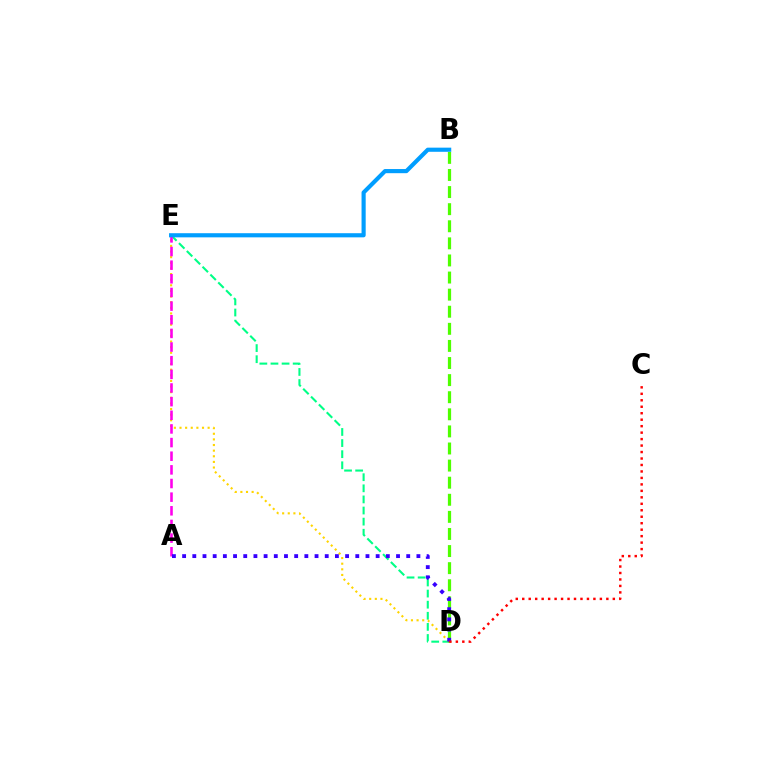{('D', 'E'): [{'color': '#00ff86', 'line_style': 'dashed', 'thickness': 1.51}, {'color': '#ffd500', 'line_style': 'dotted', 'thickness': 1.53}], ('B', 'D'): [{'color': '#4fff00', 'line_style': 'dashed', 'thickness': 2.32}], ('A', 'E'): [{'color': '#ff00ed', 'line_style': 'dashed', 'thickness': 1.85}], ('A', 'D'): [{'color': '#3700ff', 'line_style': 'dotted', 'thickness': 2.77}], ('B', 'E'): [{'color': '#009eff', 'line_style': 'solid', 'thickness': 2.98}], ('C', 'D'): [{'color': '#ff0000', 'line_style': 'dotted', 'thickness': 1.76}]}